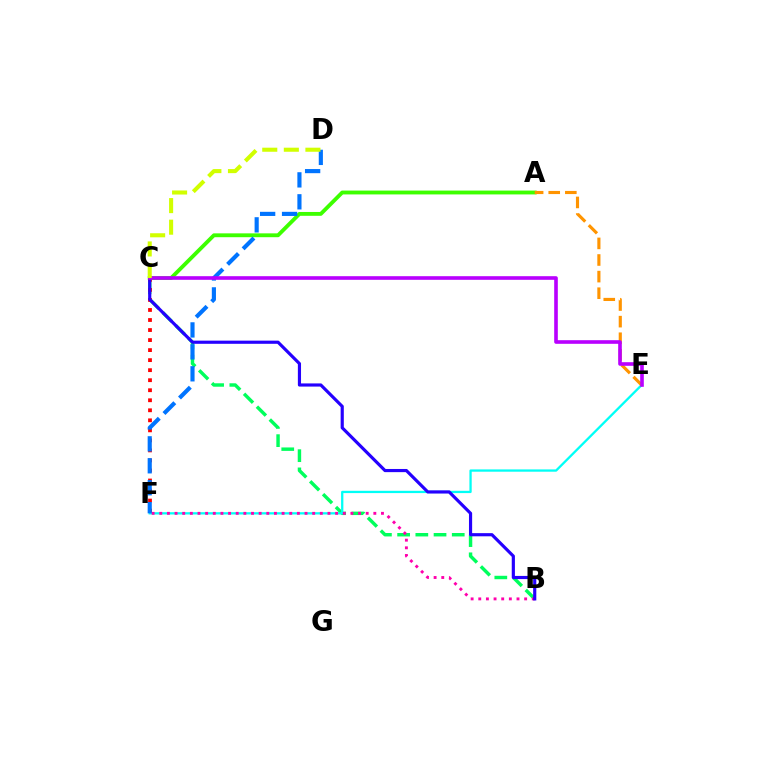{('A', 'C'): [{'color': '#3dff00', 'line_style': 'solid', 'thickness': 2.77}], ('B', 'C'): [{'color': '#00ff5c', 'line_style': 'dashed', 'thickness': 2.47}, {'color': '#2500ff', 'line_style': 'solid', 'thickness': 2.28}], ('E', 'F'): [{'color': '#00fff6', 'line_style': 'solid', 'thickness': 1.65}], ('C', 'F'): [{'color': '#ff0000', 'line_style': 'dotted', 'thickness': 2.73}], ('B', 'F'): [{'color': '#ff00ac', 'line_style': 'dotted', 'thickness': 2.08}], ('A', 'E'): [{'color': '#ff9400', 'line_style': 'dashed', 'thickness': 2.26}], ('D', 'F'): [{'color': '#0074ff', 'line_style': 'dashed', 'thickness': 2.98}], ('C', 'E'): [{'color': '#b900ff', 'line_style': 'solid', 'thickness': 2.61}], ('C', 'D'): [{'color': '#d1ff00', 'line_style': 'dashed', 'thickness': 2.93}]}